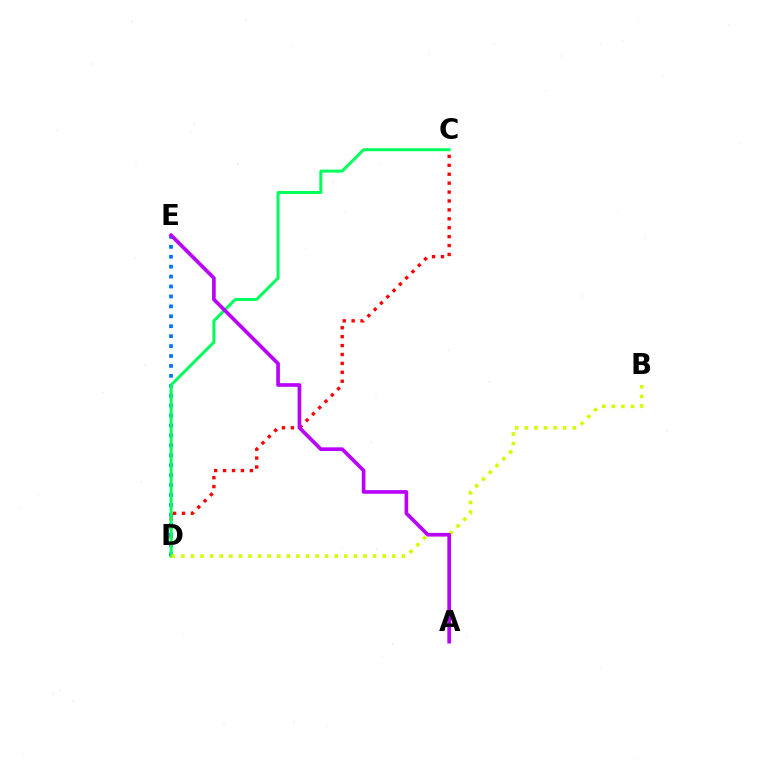{('C', 'D'): [{'color': '#ff0000', 'line_style': 'dotted', 'thickness': 2.42}, {'color': '#00ff5c', 'line_style': 'solid', 'thickness': 2.16}], ('D', 'E'): [{'color': '#0074ff', 'line_style': 'dotted', 'thickness': 2.7}], ('B', 'D'): [{'color': '#d1ff00', 'line_style': 'dotted', 'thickness': 2.6}], ('A', 'E'): [{'color': '#b900ff', 'line_style': 'solid', 'thickness': 2.64}]}